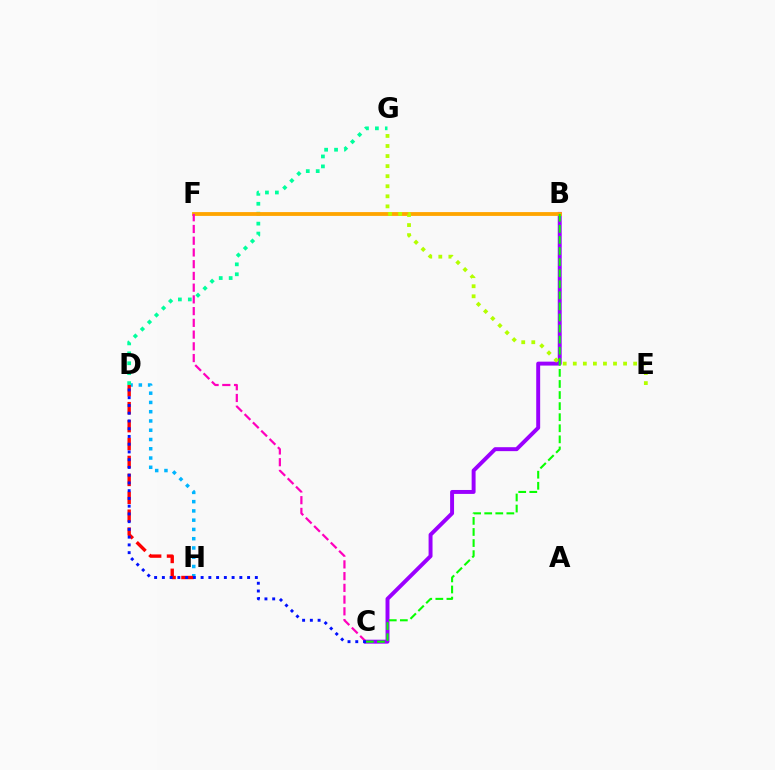{('D', 'H'): [{'color': '#00b5ff', 'line_style': 'dotted', 'thickness': 2.52}, {'color': '#ff0000', 'line_style': 'dashed', 'thickness': 2.43}], ('B', 'C'): [{'color': '#9b00ff', 'line_style': 'solid', 'thickness': 2.83}, {'color': '#08ff00', 'line_style': 'dashed', 'thickness': 1.5}], ('D', 'G'): [{'color': '#00ff9d', 'line_style': 'dotted', 'thickness': 2.7}], ('B', 'F'): [{'color': '#ffa500', 'line_style': 'solid', 'thickness': 2.75}], ('C', 'F'): [{'color': '#ff00bd', 'line_style': 'dashed', 'thickness': 1.59}], ('E', 'G'): [{'color': '#b3ff00', 'line_style': 'dotted', 'thickness': 2.73}], ('C', 'D'): [{'color': '#0010ff', 'line_style': 'dotted', 'thickness': 2.1}]}